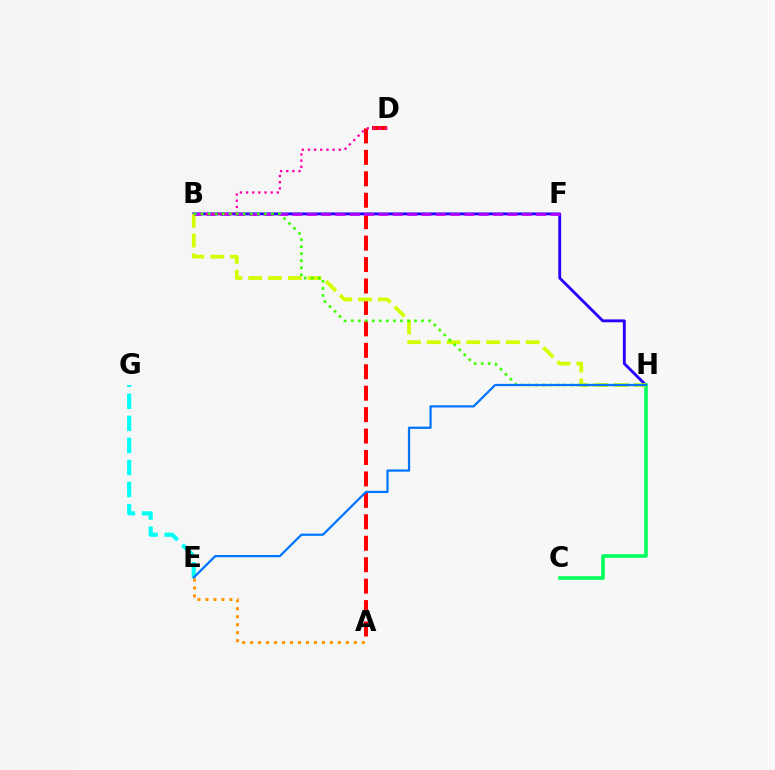{('E', 'G'): [{'color': '#00fff6', 'line_style': 'dashed', 'thickness': 3.0}], ('B', 'H'): [{'color': '#2500ff', 'line_style': 'solid', 'thickness': 2.05}, {'color': '#d1ff00', 'line_style': 'dashed', 'thickness': 2.69}, {'color': '#3dff00', 'line_style': 'dotted', 'thickness': 1.91}], ('A', 'D'): [{'color': '#ff0000', 'line_style': 'dashed', 'thickness': 2.91}], ('C', 'H'): [{'color': '#00ff5c', 'line_style': 'solid', 'thickness': 2.59}], ('B', 'F'): [{'color': '#b900ff', 'line_style': 'dashed', 'thickness': 1.95}], ('B', 'D'): [{'color': '#ff00ac', 'line_style': 'dotted', 'thickness': 1.67}], ('A', 'E'): [{'color': '#ff9400', 'line_style': 'dotted', 'thickness': 2.17}], ('E', 'H'): [{'color': '#0074ff', 'line_style': 'solid', 'thickness': 1.61}]}